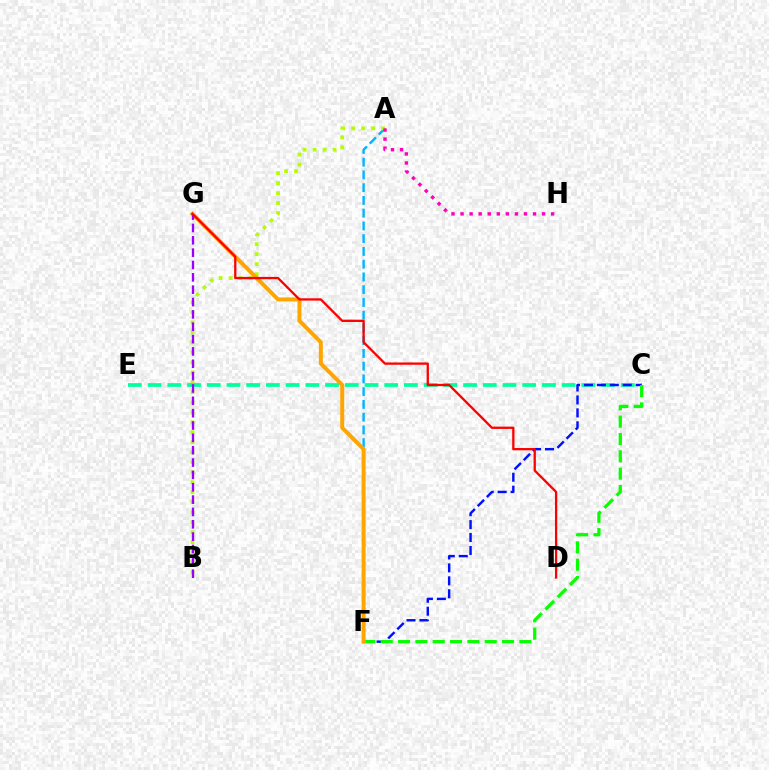{('A', 'F'): [{'color': '#00b5ff', 'line_style': 'dashed', 'thickness': 1.73}], ('A', 'B'): [{'color': '#b3ff00', 'line_style': 'dotted', 'thickness': 2.71}], ('C', 'E'): [{'color': '#00ff9d', 'line_style': 'dashed', 'thickness': 2.68}], ('C', 'F'): [{'color': '#0010ff', 'line_style': 'dashed', 'thickness': 1.76}, {'color': '#08ff00', 'line_style': 'dashed', 'thickness': 2.35}], ('F', 'G'): [{'color': '#ffa500', 'line_style': 'solid', 'thickness': 2.87}], ('B', 'G'): [{'color': '#9b00ff', 'line_style': 'dashed', 'thickness': 1.68}], ('D', 'G'): [{'color': '#ff0000', 'line_style': 'solid', 'thickness': 1.66}], ('A', 'H'): [{'color': '#ff00bd', 'line_style': 'dotted', 'thickness': 2.46}]}